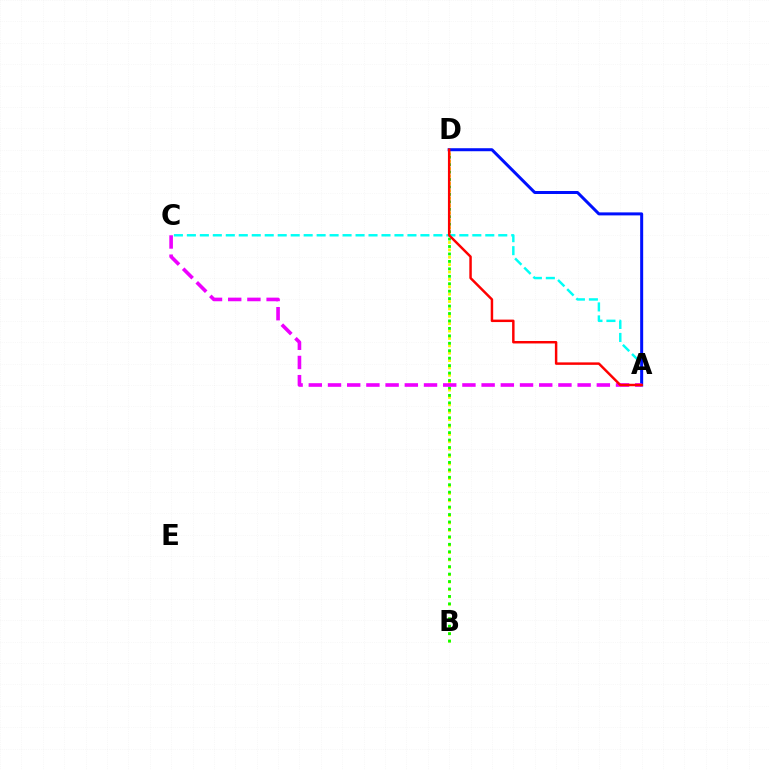{('B', 'D'): [{'color': '#fcf500', 'line_style': 'dotted', 'thickness': 2.01}, {'color': '#08ff00', 'line_style': 'dotted', 'thickness': 2.02}], ('A', 'C'): [{'color': '#00fff6', 'line_style': 'dashed', 'thickness': 1.76}, {'color': '#ee00ff', 'line_style': 'dashed', 'thickness': 2.61}], ('A', 'D'): [{'color': '#0010ff', 'line_style': 'solid', 'thickness': 2.16}, {'color': '#ff0000', 'line_style': 'solid', 'thickness': 1.78}]}